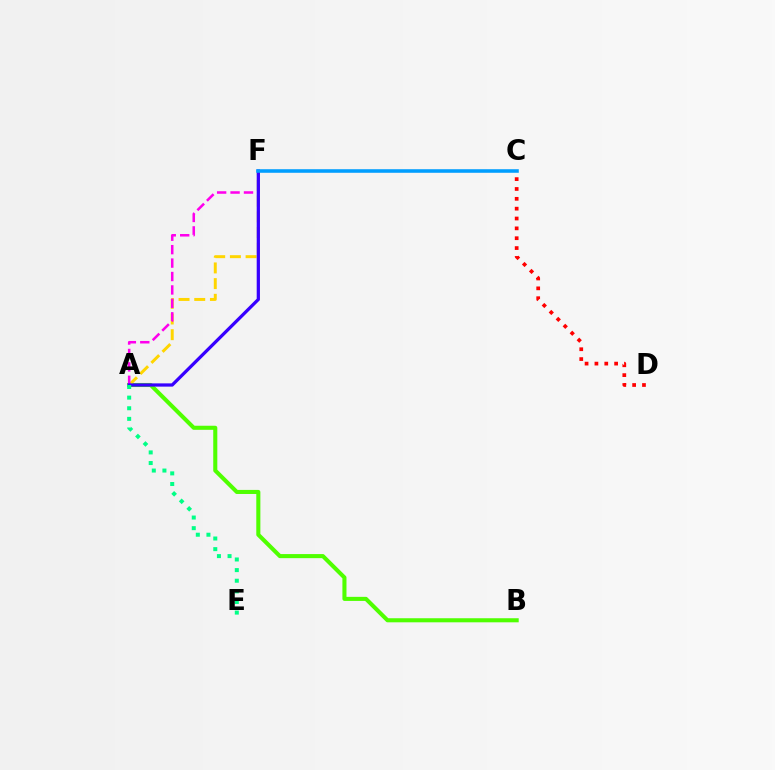{('A', 'B'): [{'color': '#4fff00', 'line_style': 'solid', 'thickness': 2.93}], ('A', 'F'): [{'color': '#ffd500', 'line_style': 'dashed', 'thickness': 2.13}, {'color': '#ff00ed', 'line_style': 'dashed', 'thickness': 1.82}, {'color': '#3700ff', 'line_style': 'solid', 'thickness': 2.34}], ('C', 'F'): [{'color': '#009eff', 'line_style': 'solid', 'thickness': 2.57}], ('C', 'D'): [{'color': '#ff0000', 'line_style': 'dotted', 'thickness': 2.68}], ('A', 'E'): [{'color': '#00ff86', 'line_style': 'dotted', 'thickness': 2.89}]}